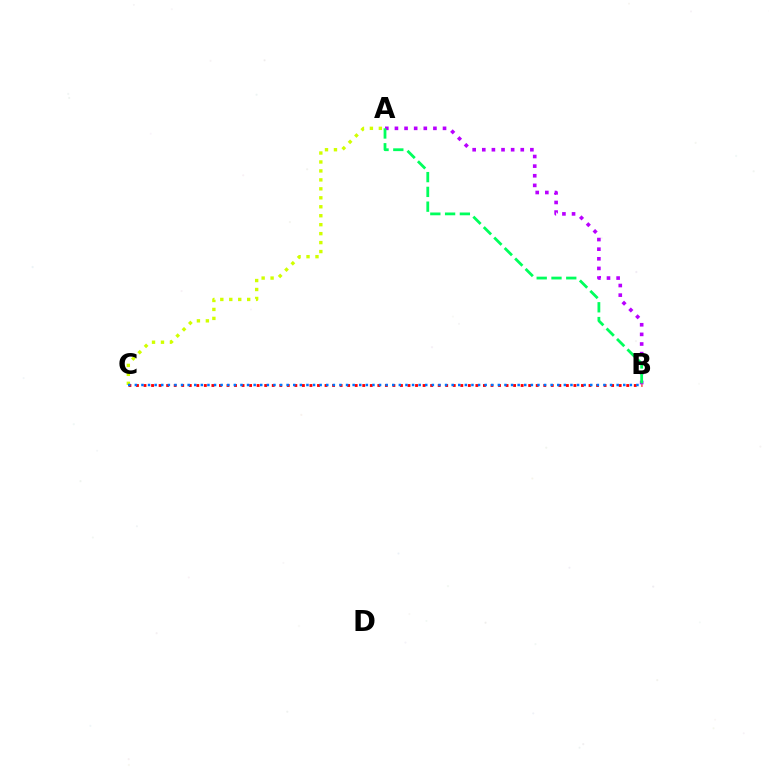{('B', 'C'): [{'color': '#ff0000', 'line_style': 'dotted', 'thickness': 2.05}, {'color': '#0074ff', 'line_style': 'dotted', 'thickness': 1.79}], ('A', 'B'): [{'color': '#b900ff', 'line_style': 'dotted', 'thickness': 2.61}, {'color': '#00ff5c', 'line_style': 'dashed', 'thickness': 2.01}], ('A', 'C'): [{'color': '#d1ff00', 'line_style': 'dotted', 'thickness': 2.43}]}